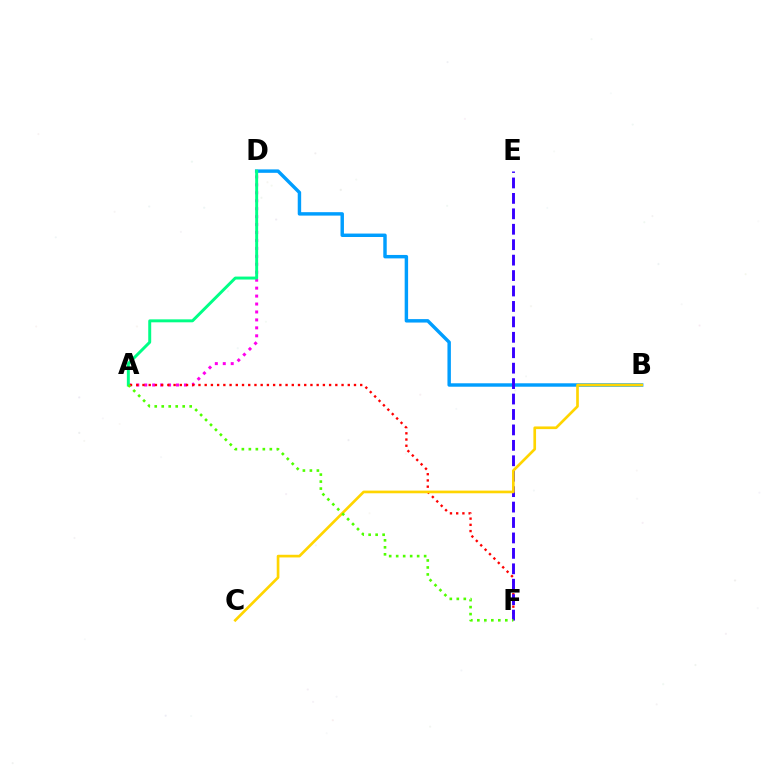{('A', 'D'): [{'color': '#ff00ed', 'line_style': 'dotted', 'thickness': 2.16}, {'color': '#00ff86', 'line_style': 'solid', 'thickness': 2.13}], ('B', 'D'): [{'color': '#009eff', 'line_style': 'solid', 'thickness': 2.47}], ('A', 'F'): [{'color': '#ff0000', 'line_style': 'dotted', 'thickness': 1.69}, {'color': '#4fff00', 'line_style': 'dotted', 'thickness': 1.9}], ('E', 'F'): [{'color': '#3700ff', 'line_style': 'dashed', 'thickness': 2.1}], ('B', 'C'): [{'color': '#ffd500', 'line_style': 'solid', 'thickness': 1.92}]}